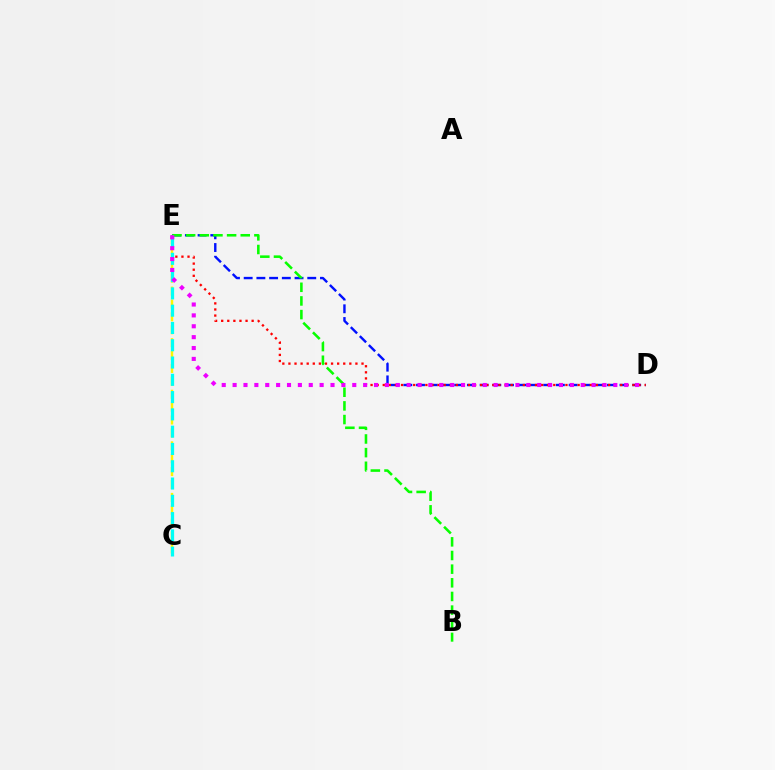{('C', 'E'): [{'color': '#fcf500', 'line_style': 'dashed', 'thickness': 1.75}, {'color': '#00fff6', 'line_style': 'dashed', 'thickness': 2.35}], ('D', 'E'): [{'color': '#0010ff', 'line_style': 'dashed', 'thickness': 1.73}, {'color': '#ff0000', 'line_style': 'dotted', 'thickness': 1.65}, {'color': '#ee00ff', 'line_style': 'dotted', 'thickness': 2.96}], ('B', 'E'): [{'color': '#08ff00', 'line_style': 'dashed', 'thickness': 1.85}]}